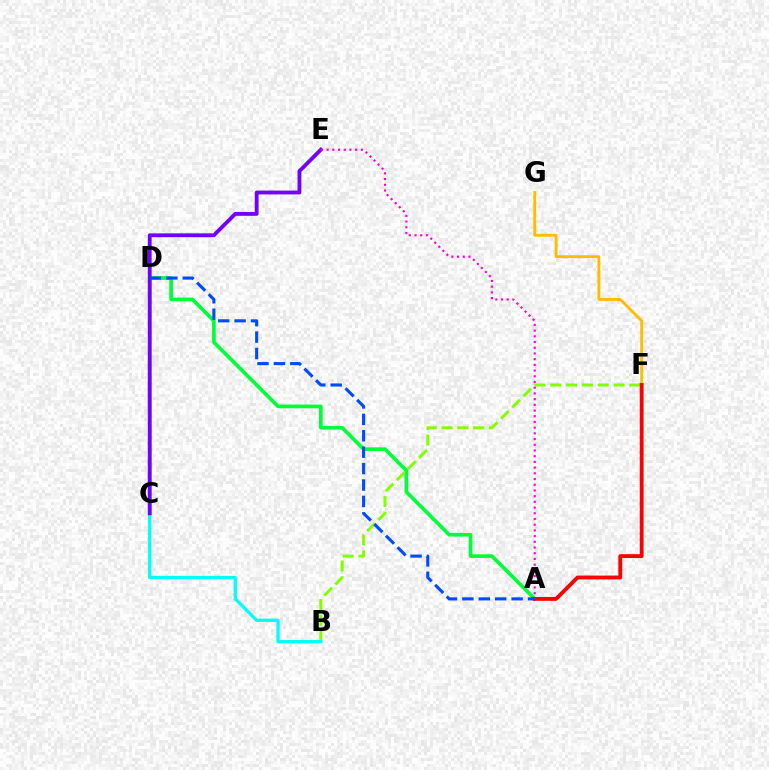{('F', 'G'): [{'color': '#ffbd00', 'line_style': 'solid', 'thickness': 2.07}], ('A', 'D'): [{'color': '#00ff39', 'line_style': 'solid', 'thickness': 2.64}, {'color': '#004bff', 'line_style': 'dashed', 'thickness': 2.23}], ('B', 'F'): [{'color': '#84ff00', 'line_style': 'dashed', 'thickness': 2.15}], ('A', 'F'): [{'color': '#ff0000', 'line_style': 'solid', 'thickness': 2.77}], ('B', 'D'): [{'color': '#00fff6', 'line_style': 'solid', 'thickness': 2.35}], ('C', 'E'): [{'color': '#7200ff', 'line_style': 'solid', 'thickness': 2.76}], ('A', 'E'): [{'color': '#ff00cf', 'line_style': 'dotted', 'thickness': 1.55}]}